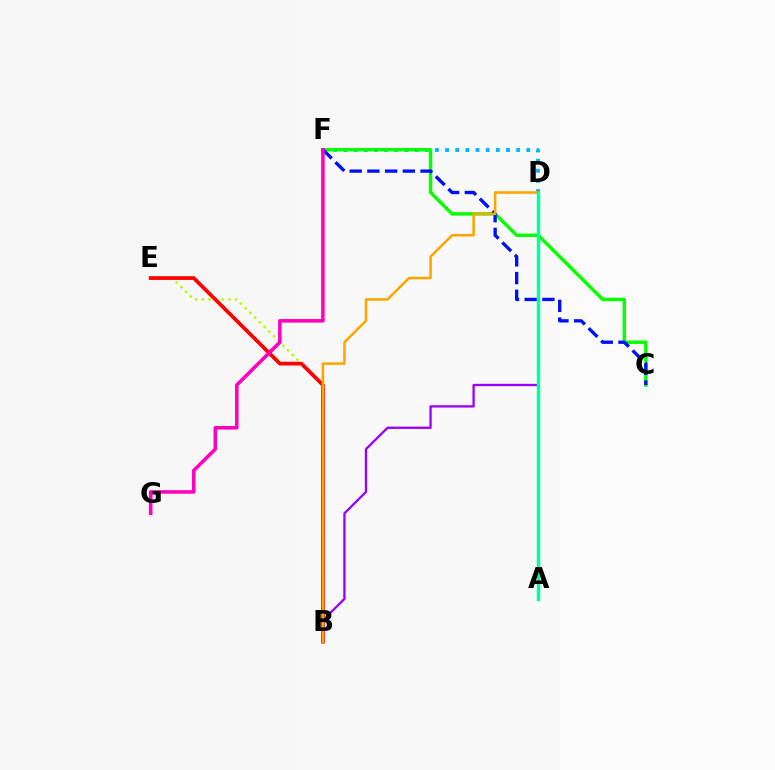{('D', 'F'): [{'color': '#00b5ff', 'line_style': 'dotted', 'thickness': 2.76}], ('C', 'F'): [{'color': '#08ff00', 'line_style': 'solid', 'thickness': 2.48}, {'color': '#0010ff', 'line_style': 'dashed', 'thickness': 2.41}], ('B', 'E'): [{'color': '#b3ff00', 'line_style': 'dotted', 'thickness': 1.8}, {'color': '#ff0000', 'line_style': 'solid', 'thickness': 2.69}], ('B', 'D'): [{'color': '#9b00ff', 'line_style': 'solid', 'thickness': 1.67}, {'color': '#ffa500', 'line_style': 'solid', 'thickness': 1.84}], ('F', 'G'): [{'color': '#ff00bd', 'line_style': 'solid', 'thickness': 2.56}], ('A', 'D'): [{'color': '#00ff9d', 'line_style': 'solid', 'thickness': 2.47}]}